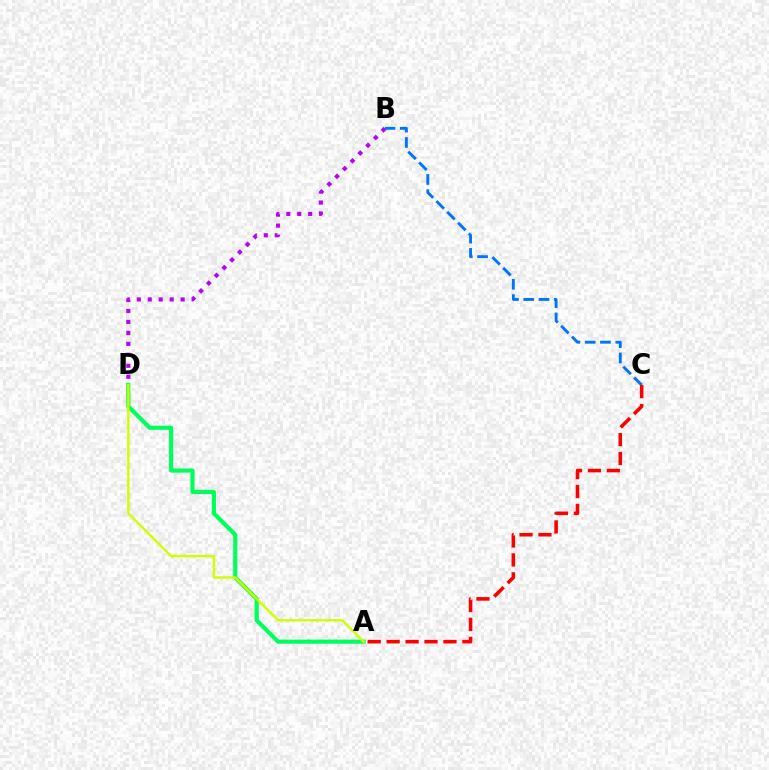{('A', 'D'): [{'color': '#00ff5c', 'line_style': 'solid', 'thickness': 2.99}, {'color': '#d1ff00', 'line_style': 'solid', 'thickness': 1.73}], ('B', 'D'): [{'color': '#b900ff', 'line_style': 'dotted', 'thickness': 2.98}], ('B', 'C'): [{'color': '#0074ff', 'line_style': 'dashed', 'thickness': 2.08}], ('A', 'C'): [{'color': '#ff0000', 'line_style': 'dashed', 'thickness': 2.57}]}